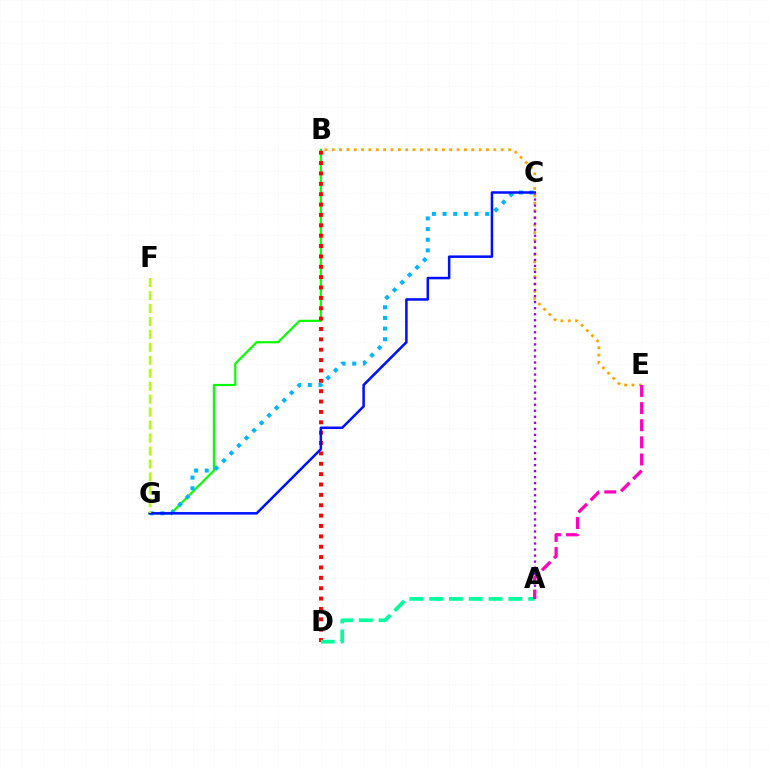{('B', 'G'): [{'color': '#08ff00', 'line_style': 'solid', 'thickness': 1.58}], ('B', 'E'): [{'color': '#ffa500', 'line_style': 'dotted', 'thickness': 2.0}], ('B', 'D'): [{'color': '#ff0000', 'line_style': 'dotted', 'thickness': 2.82}], ('A', 'D'): [{'color': '#00ff9d', 'line_style': 'dashed', 'thickness': 2.69}], ('C', 'G'): [{'color': '#00b5ff', 'line_style': 'dotted', 'thickness': 2.9}, {'color': '#0010ff', 'line_style': 'solid', 'thickness': 1.82}], ('A', 'C'): [{'color': '#9b00ff', 'line_style': 'dotted', 'thickness': 1.64}], ('A', 'E'): [{'color': '#ff00bd', 'line_style': 'dashed', 'thickness': 2.33}], ('F', 'G'): [{'color': '#b3ff00', 'line_style': 'dashed', 'thickness': 1.76}]}